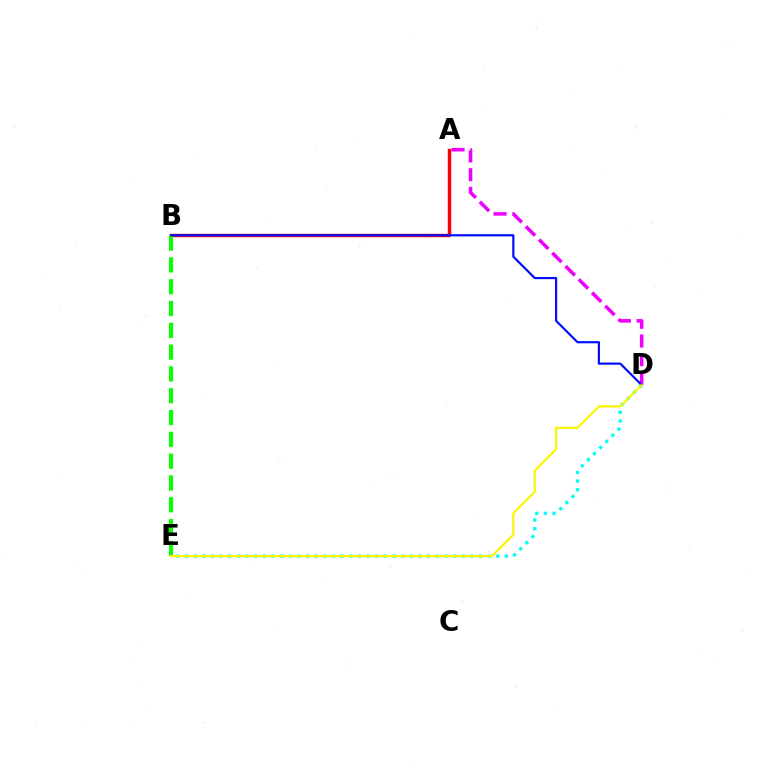{('A', 'B'): [{'color': '#ff0000', 'line_style': 'solid', 'thickness': 2.48}], ('B', 'E'): [{'color': '#08ff00', 'line_style': 'dashed', 'thickness': 2.96}], ('D', 'E'): [{'color': '#00fff6', 'line_style': 'dotted', 'thickness': 2.35}, {'color': '#fcf500', 'line_style': 'solid', 'thickness': 1.57}], ('A', 'D'): [{'color': '#ee00ff', 'line_style': 'dashed', 'thickness': 2.54}], ('B', 'D'): [{'color': '#0010ff', 'line_style': 'solid', 'thickness': 1.58}]}